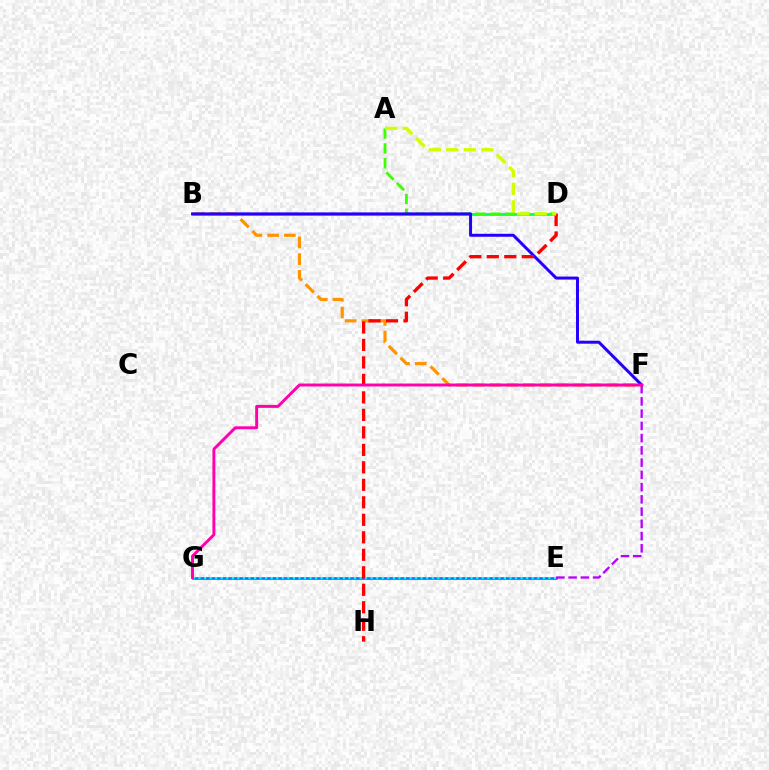{('B', 'F'): [{'color': '#ff9400', 'line_style': 'dashed', 'thickness': 2.27}, {'color': '#2500ff', 'line_style': 'solid', 'thickness': 2.15}], ('B', 'D'): [{'color': '#00ff5c', 'line_style': 'solid', 'thickness': 1.97}], ('E', 'G'): [{'color': '#0074ff', 'line_style': 'solid', 'thickness': 1.87}, {'color': '#00fff6', 'line_style': 'dotted', 'thickness': 1.51}], ('A', 'D'): [{'color': '#3dff00', 'line_style': 'dashed', 'thickness': 2.02}, {'color': '#d1ff00', 'line_style': 'dashed', 'thickness': 2.38}], ('D', 'H'): [{'color': '#ff0000', 'line_style': 'dashed', 'thickness': 2.38}], ('E', 'F'): [{'color': '#b900ff', 'line_style': 'dashed', 'thickness': 1.66}], ('F', 'G'): [{'color': '#ff00ac', 'line_style': 'solid', 'thickness': 2.11}]}